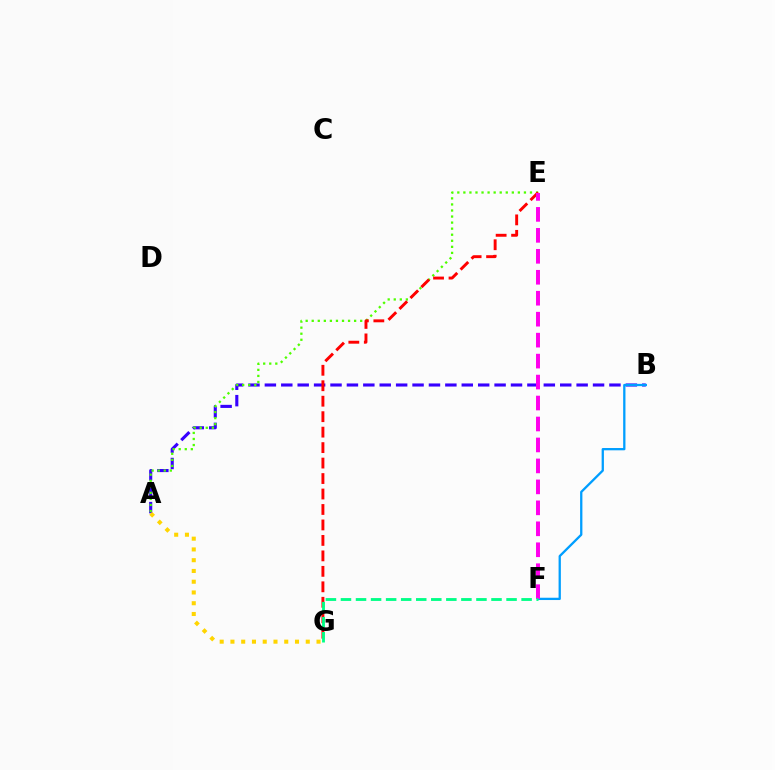{('A', 'B'): [{'color': '#3700ff', 'line_style': 'dashed', 'thickness': 2.23}], ('B', 'F'): [{'color': '#009eff', 'line_style': 'solid', 'thickness': 1.65}], ('A', 'E'): [{'color': '#4fff00', 'line_style': 'dotted', 'thickness': 1.65}], ('E', 'G'): [{'color': '#ff0000', 'line_style': 'dashed', 'thickness': 2.1}], ('E', 'F'): [{'color': '#ff00ed', 'line_style': 'dashed', 'thickness': 2.85}], ('F', 'G'): [{'color': '#00ff86', 'line_style': 'dashed', 'thickness': 2.05}], ('A', 'G'): [{'color': '#ffd500', 'line_style': 'dotted', 'thickness': 2.92}]}